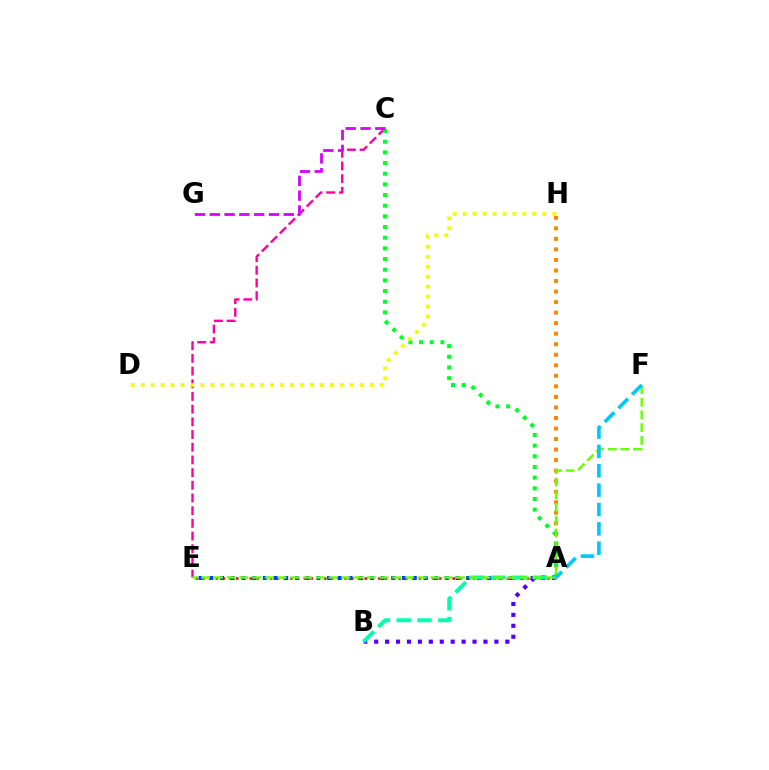{('C', 'E'): [{'color': '#ff00a0', 'line_style': 'dashed', 'thickness': 1.72}], ('A', 'E'): [{'color': '#ff0000', 'line_style': 'dotted', 'thickness': 1.84}, {'color': '#003fff', 'line_style': 'dotted', 'thickness': 2.91}], ('A', 'H'): [{'color': '#ff8800', 'line_style': 'dotted', 'thickness': 2.86}], ('A', 'C'): [{'color': '#00ff27', 'line_style': 'dotted', 'thickness': 2.9}], ('A', 'B'): [{'color': '#4f00ff', 'line_style': 'dotted', 'thickness': 2.97}, {'color': '#00ffaf', 'line_style': 'dashed', 'thickness': 2.83}], ('E', 'F'): [{'color': '#66ff00', 'line_style': 'dashed', 'thickness': 1.73}], ('C', 'G'): [{'color': '#d600ff', 'line_style': 'dashed', 'thickness': 2.01}], ('D', 'H'): [{'color': '#eeff00', 'line_style': 'dotted', 'thickness': 2.71}], ('A', 'F'): [{'color': '#00c7ff', 'line_style': 'dashed', 'thickness': 2.63}]}